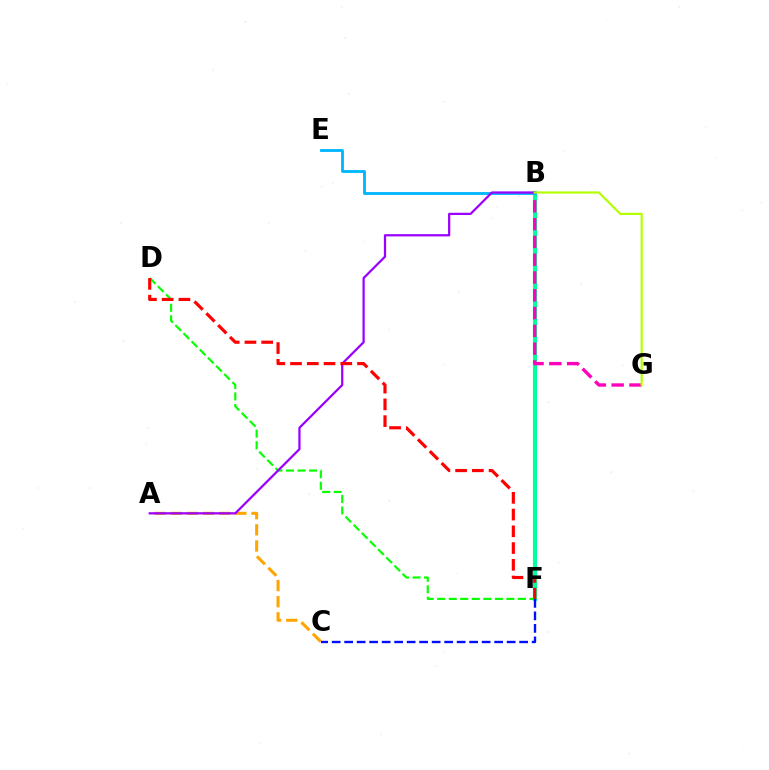{('B', 'F'): [{'color': '#00ff9d', 'line_style': 'solid', 'thickness': 3.0}], ('A', 'C'): [{'color': '#ffa500', 'line_style': 'dashed', 'thickness': 2.19}], ('D', 'F'): [{'color': '#08ff00', 'line_style': 'dashed', 'thickness': 1.57}, {'color': '#ff0000', 'line_style': 'dashed', 'thickness': 2.27}], ('B', 'G'): [{'color': '#ff00bd', 'line_style': 'dashed', 'thickness': 2.42}, {'color': '#b3ff00', 'line_style': 'solid', 'thickness': 1.57}], ('B', 'E'): [{'color': '#00b5ff', 'line_style': 'solid', 'thickness': 2.04}], ('A', 'B'): [{'color': '#9b00ff', 'line_style': 'solid', 'thickness': 1.61}], ('C', 'F'): [{'color': '#0010ff', 'line_style': 'dashed', 'thickness': 1.7}]}